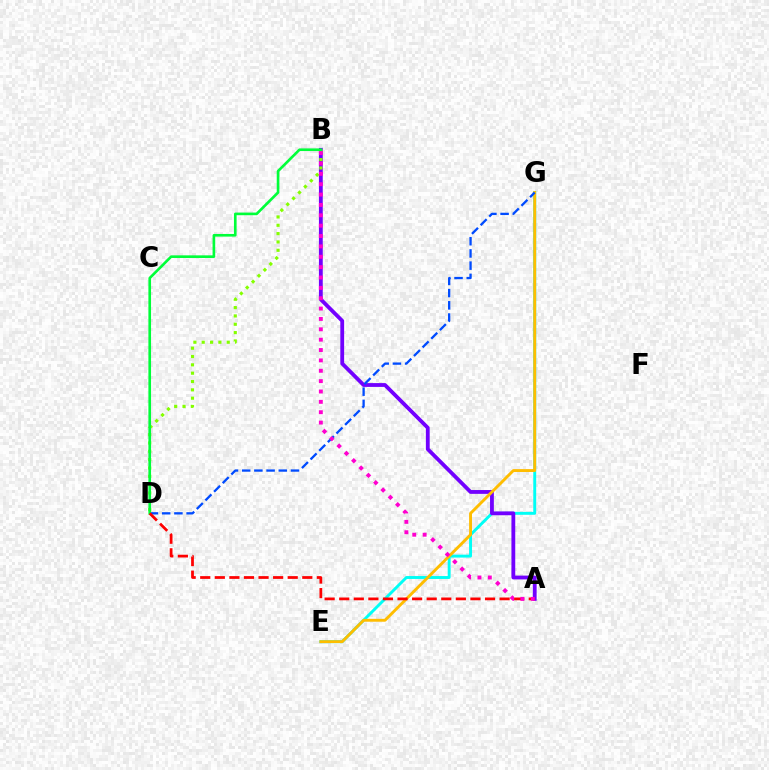{('E', 'G'): [{'color': '#00fff6', 'line_style': 'solid', 'thickness': 2.1}, {'color': '#ffbd00', 'line_style': 'solid', 'thickness': 2.08}], ('A', 'B'): [{'color': '#7200ff', 'line_style': 'solid', 'thickness': 2.75}, {'color': '#ff00cf', 'line_style': 'dotted', 'thickness': 2.82}], ('D', 'G'): [{'color': '#004bff', 'line_style': 'dashed', 'thickness': 1.66}], ('B', 'D'): [{'color': '#84ff00', 'line_style': 'dotted', 'thickness': 2.26}, {'color': '#00ff39', 'line_style': 'solid', 'thickness': 1.91}], ('A', 'D'): [{'color': '#ff0000', 'line_style': 'dashed', 'thickness': 1.98}]}